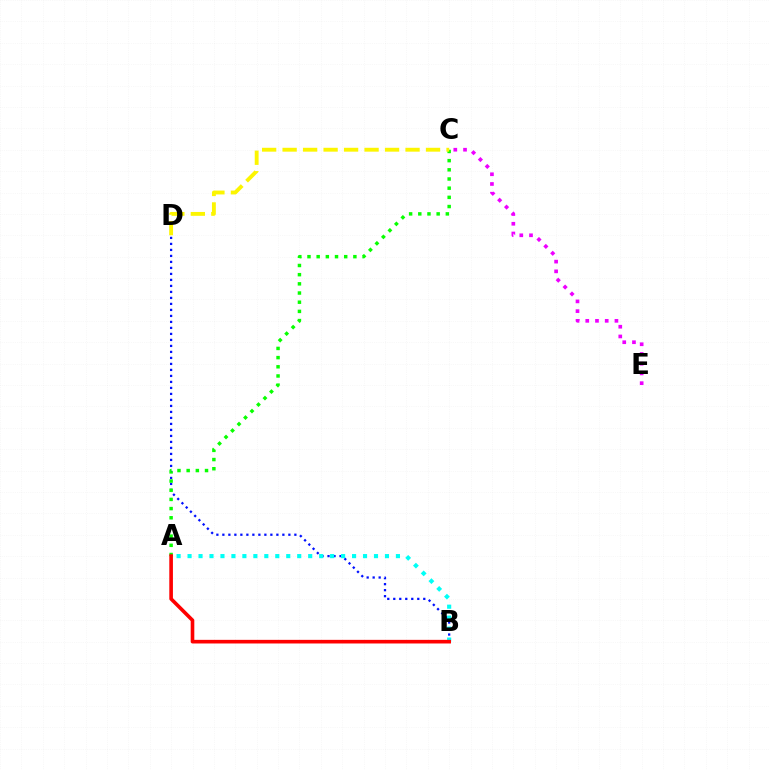{('B', 'D'): [{'color': '#0010ff', 'line_style': 'dotted', 'thickness': 1.63}], ('A', 'C'): [{'color': '#08ff00', 'line_style': 'dotted', 'thickness': 2.49}], ('C', 'D'): [{'color': '#fcf500', 'line_style': 'dashed', 'thickness': 2.78}], ('A', 'B'): [{'color': '#00fff6', 'line_style': 'dotted', 'thickness': 2.98}, {'color': '#ff0000', 'line_style': 'solid', 'thickness': 2.61}], ('C', 'E'): [{'color': '#ee00ff', 'line_style': 'dotted', 'thickness': 2.64}]}